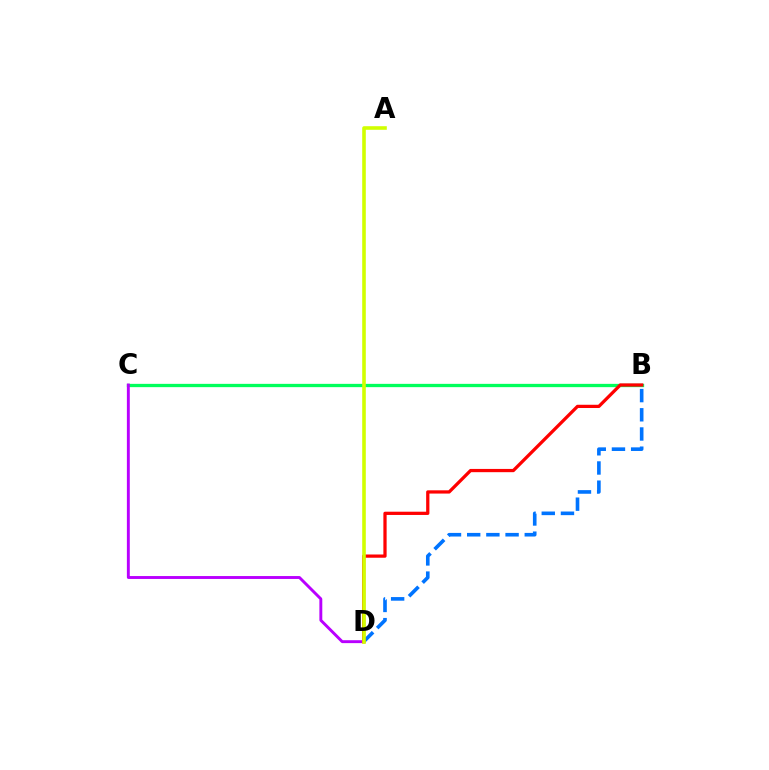{('B', 'C'): [{'color': '#00ff5c', 'line_style': 'solid', 'thickness': 2.37}], ('C', 'D'): [{'color': '#b900ff', 'line_style': 'solid', 'thickness': 2.09}], ('B', 'D'): [{'color': '#0074ff', 'line_style': 'dashed', 'thickness': 2.61}, {'color': '#ff0000', 'line_style': 'solid', 'thickness': 2.34}], ('A', 'D'): [{'color': '#d1ff00', 'line_style': 'solid', 'thickness': 2.59}]}